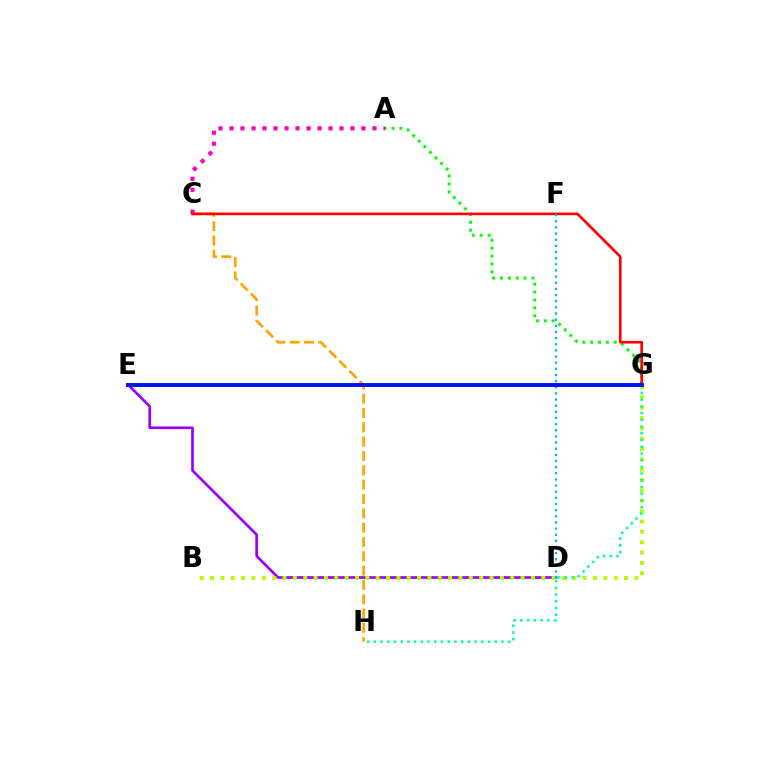{('D', 'E'): [{'color': '#9b00ff', 'line_style': 'solid', 'thickness': 1.93}], ('A', 'G'): [{'color': '#08ff00', 'line_style': 'dotted', 'thickness': 2.14}], ('B', 'G'): [{'color': '#b3ff00', 'line_style': 'dotted', 'thickness': 2.81}], ('C', 'H'): [{'color': '#ffa500', 'line_style': 'dashed', 'thickness': 1.95}], ('G', 'H'): [{'color': '#00ff9d', 'line_style': 'dotted', 'thickness': 1.83}], ('A', 'C'): [{'color': '#ff00bd', 'line_style': 'dotted', 'thickness': 2.99}], ('C', 'G'): [{'color': '#ff0000', 'line_style': 'solid', 'thickness': 1.89}], ('D', 'F'): [{'color': '#00b5ff', 'line_style': 'dotted', 'thickness': 1.67}], ('E', 'G'): [{'color': '#0010ff', 'line_style': 'solid', 'thickness': 2.82}]}